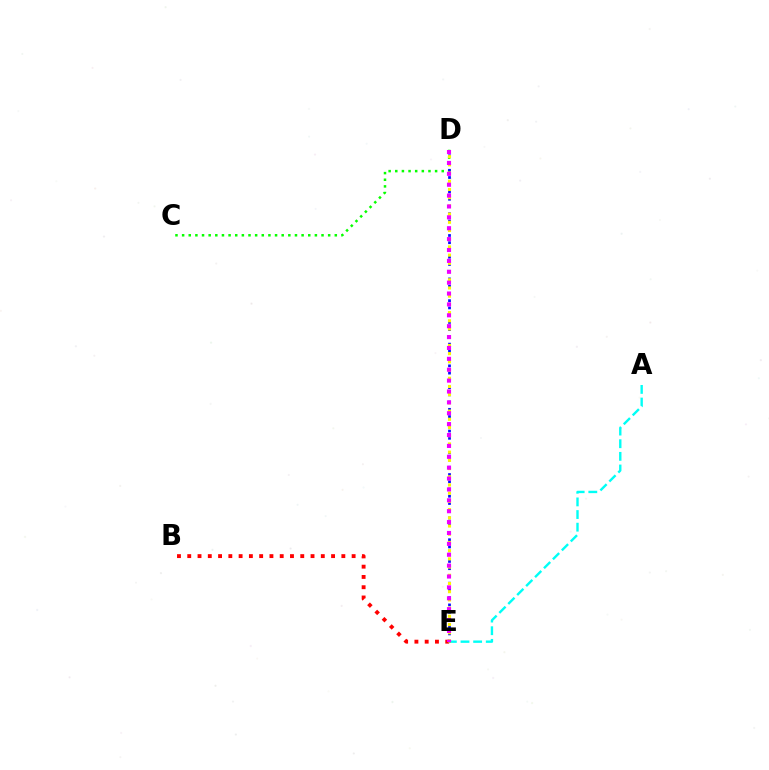{('B', 'E'): [{'color': '#ff0000', 'line_style': 'dotted', 'thickness': 2.79}], ('A', 'E'): [{'color': '#00fff6', 'line_style': 'dashed', 'thickness': 1.72}], ('C', 'D'): [{'color': '#08ff00', 'line_style': 'dotted', 'thickness': 1.8}], ('D', 'E'): [{'color': '#0010ff', 'line_style': 'dotted', 'thickness': 1.97}, {'color': '#fcf500', 'line_style': 'dotted', 'thickness': 2.23}, {'color': '#ee00ff', 'line_style': 'dotted', 'thickness': 2.96}]}